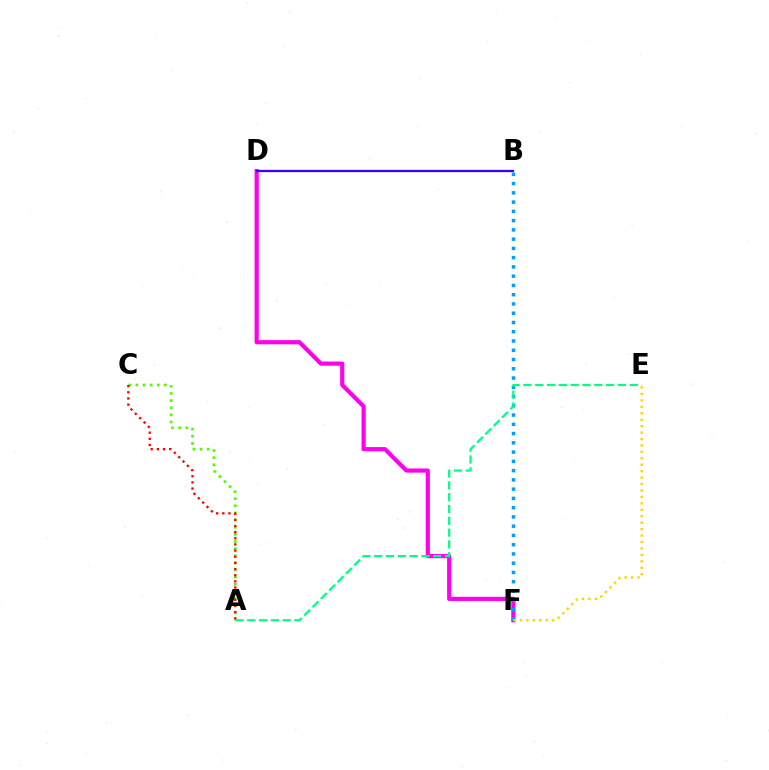{('D', 'F'): [{'color': '#ff00ed', 'line_style': 'solid', 'thickness': 3.0}], ('B', 'D'): [{'color': '#3700ff', 'line_style': 'solid', 'thickness': 1.64}], ('A', 'C'): [{'color': '#4fff00', 'line_style': 'dotted', 'thickness': 1.94}, {'color': '#ff0000', 'line_style': 'dotted', 'thickness': 1.67}], ('B', 'F'): [{'color': '#009eff', 'line_style': 'dotted', 'thickness': 2.52}], ('E', 'F'): [{'color': '#ffd500', 'line_style': 'dotted', 'thickness': 1.75}], ('A', 'E'): [{'color': '#00ff86', 'line_style': 'dashed', 'thickness': 1.6}]}